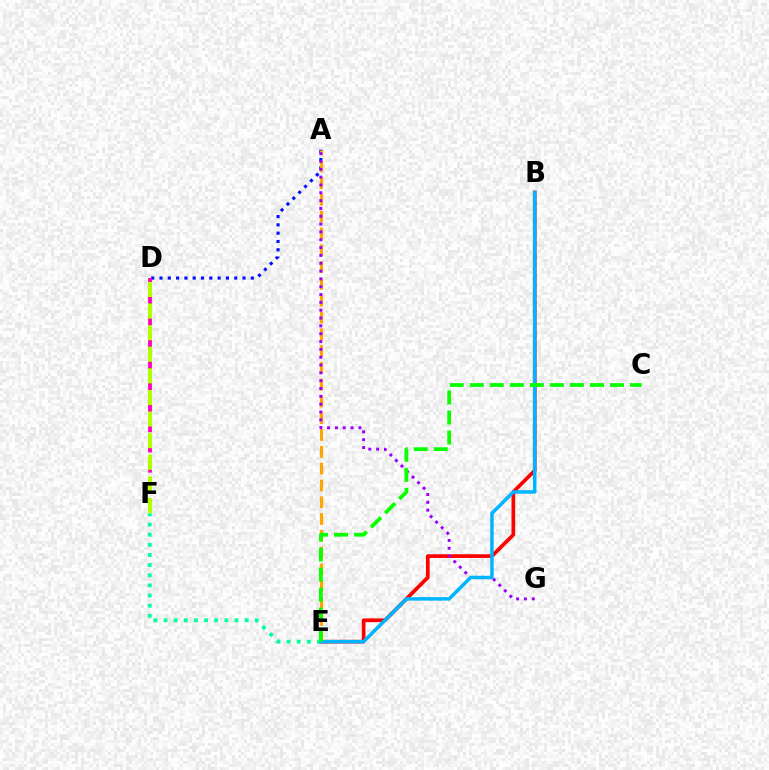{('A', 'D'): [{'color': '#0010ff', 'line_style': 'dotted', 'thickness': 2.26}], ('D', 'F'): [{'color': '#ff00bd', 'line_style': 'dashed', 'thickness': 2.74}, {'color': '#b3ff00', 'line_style': 'dashed', 'thickness': 2.93}], ('B', 'E'): [{'color': '#ff0000', 'line_style': 'solid', 'thickness': 2.66}, {'color': '#00b5ff', 'line_style': 'solid', 'thickness': 2.51}], ('E', 'F'): [{'color': '#00ff9d', 'line_style': 'dotted', 'thickness': 2.76}], ('A', 'E'): [{'color': '#ffa500', 'line_style': 'dashed', 'thickness': 2.28}], ('A', 'G'): [{'color': '#9b00ff', 'line_style': 'dotted', 'thickness': 2.13}], ('C', 'E'): [{'color': '#08ff00', 'line_style': 'dashed', 'thickness': 2.72}]}